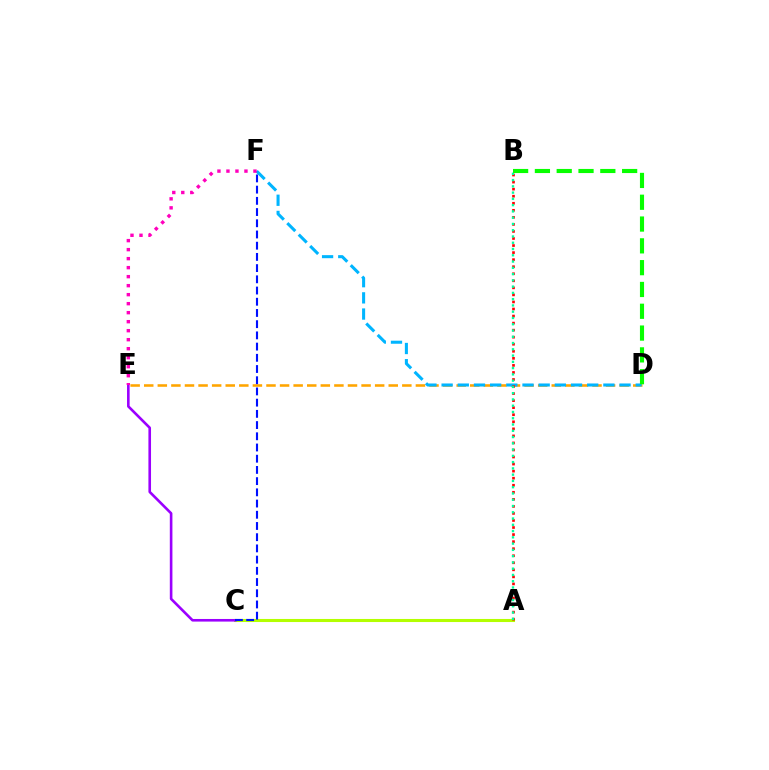{('A', 'C'): [{'color': '#b3ff00', 'line_style': 'solid', 'thickness': 2.22}], ('C', 'E'): [{'color': '#9b00ff', 'line_style': 'solid', 'thickness': 1.88}], ('D', 'E'): [{'color': '#ffa500', 'line_style': 'dashed', 'thickness': 1.85}], ('D', 'F'): [{'color': '#00b5ff', 'line_style': 'dashed', 'thickness': 2.2}], ('E', 'F'): [{'color': '#ff00bd', 'line_style': 'dotted', 'thickness': 2.45}], ('A', 'B'): [{'color': '#ff0000', 'line_style': 'dotted', 'thickness': 1.92}, {'color': '#00ff9d', 'line_style': 'dotted', 'thickness': 1.7}], ('B', 'D'): [{'color': '#08ff00', 'line_style': 'dashed', 'thickness': 2.96}], ('C', 'F'): [{'color': '#0010ff', 'line_style': 'dashed', 'thickness': 1.52}]}